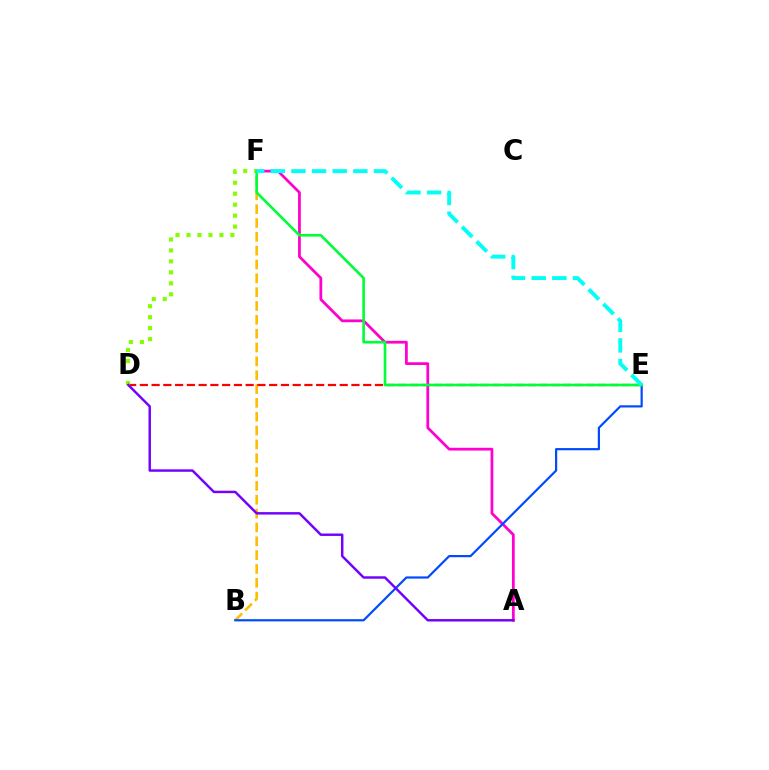{('A', 'F'): [{'color': '#ff00cf', 'line_style': 'solid', 'thickness': 1.99}], ('B', 'F'): [{'color': '#ffbd00', 'line_style': 'dashed', 'thickness': 1.88}], ('D', 'E'): [{'color': '#ff0000', 'line_style': 'dashed', 'thickness': 1.6}], ('B', 'E'): [{'color': '#004bff', 'line_style': 'solid', 'thickness': 1.59}], ('D', 'F'): [{'color': '#84ff00', 'line_style': 'dotted', 'thickness': 2.98}], ('E', 'F'): [{'color': '#00ff39', 'line_style': 'solid', 'thickness': 1.9}, {'color': '#00fff6', 'line_style': 'dashed', 'thickness': 2.8}], ('A', 'D'): [{'color': '#7200ff', 'line_style': 'solid', 'thickness': 1.76}]}